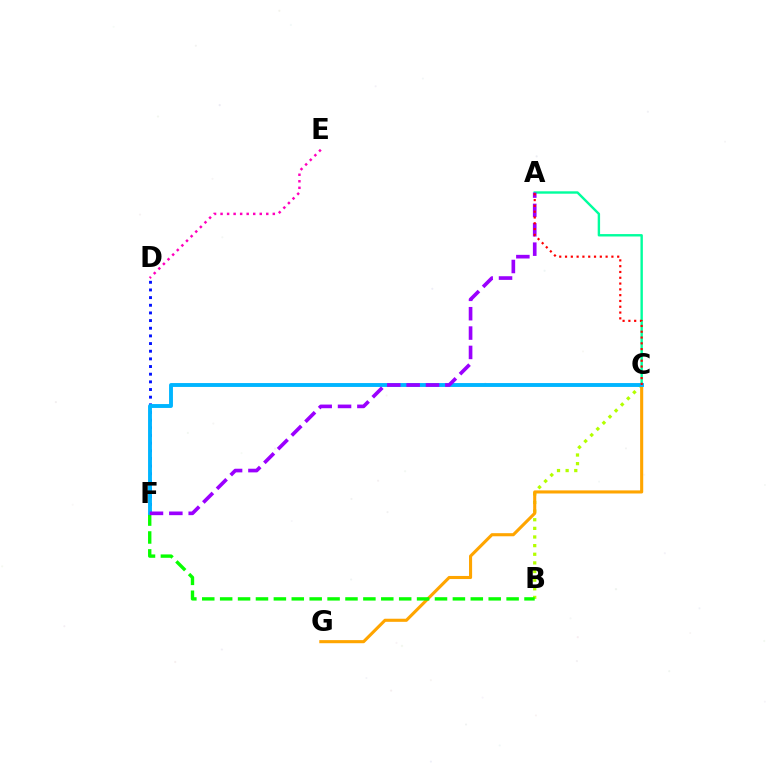{('B', 'C'): [{'color': '#b3ff00', 'line_style': 'dotted', 'thickness': 2.35}], ('A', 'C'): [{'color': '#00ff9d', 'line_style': 'solid', 'thickness': 1.73}, {'color': '#ff0000', 'line_style': 'dotted', 'thickness': 1.57}], ('C', 'G'): [{'color': '#ffa500', 'line_style': 'solid', 'thickness': 2.23}], ('B', 'F'): [{'color': '#08ff00', 'line_style': 'dashed', 'thickness': 2.43}], ('D', 'E'): [{'color': '#ff00bd', 'line_style': 'dotted', 'thickness': 1.77}], ('D', 'F'): [{'color': '#0010ff', 'line_style': 'dotted', 'thickness': 2.08}], ('C', 'F'): [{'color': '#00b5ff', 'line_style': 'solid', 'thickness': 2.8}], ('A', 'F'): [{'color': '#9b00ff', 'line_style': 'dashed', 'thickness': 2.63}]}